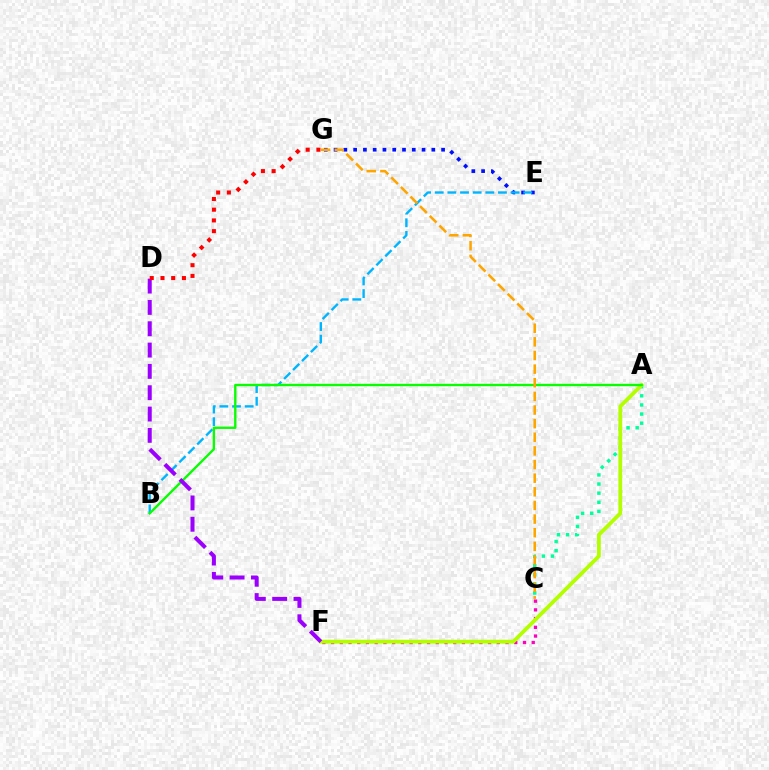{('A', 'C'): [{'color': '#00ff9d', 'line_style': 'dotted', 'thickness': 2.48}], ('E', 'G'): [{'color': '#0010ff', 'line_style': 'dotted', 'thickness': 2.66}], ('C', 'F'): [{'color': '#ff00bd', 'line_style': 'dotted', 'thickness': 2.37}], ('A', 'F'): [{'color': '#b3ff00', 'line_style': 'solid', 'thickness': 2.73}], ('B', 'E'): [{'color': '#00b5ff', 'line_style': 'dashed', 'thickness': 1.72}], ('A', 'B'): [{'color': '#08ff00', 'line_style': 'solid', 'thickness': 1.69}], ('D', 'F'): [{'color': '#9b00ff', 'line_style': 'dashed', 'thickness': 2.9}], ('D', 'G'): [{'color': '#ff0000', 'line_style': 'dotted', 'thickness': 2.91}], ('C', 'G'): [{'color': '#ffa500', 'line_style': 'dashed', 'thickness': 1.85}]}